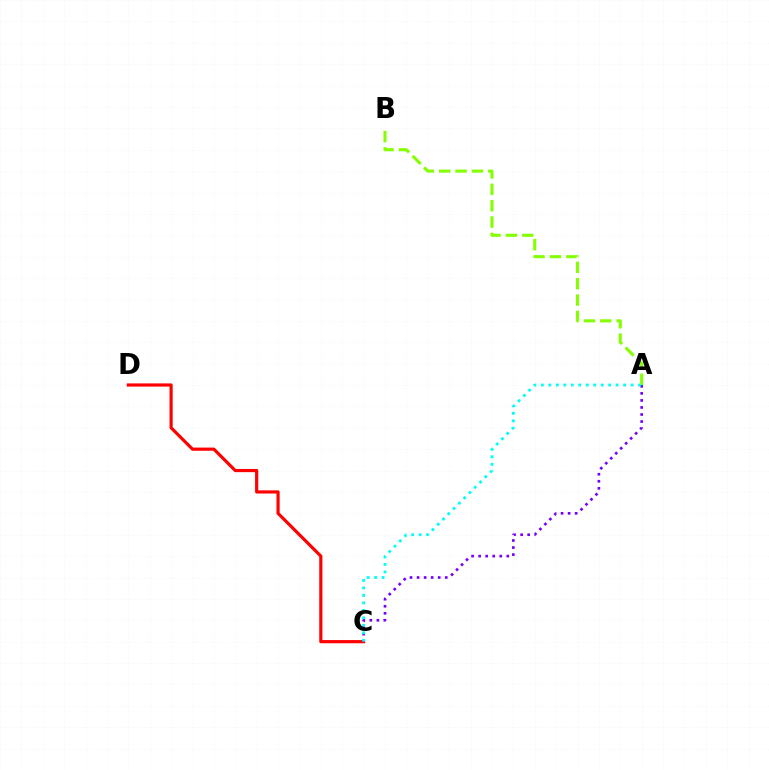{('C', 'D'): [{'color': '#ff0000', 'line_style': 'solid', 'thickness': 2.29}], ('A', 'B'): [{'color': '#84ff00', 'line_style': 'dashed', 'thickness': 2.22}], ('A', 'C'): [{'color': '#7200ff', 'line_style': 'dotted', 'thickness': 1.91}, {'color': '#00fff6', 'line_style': 'dotted', 'thickness': 2.03}]}